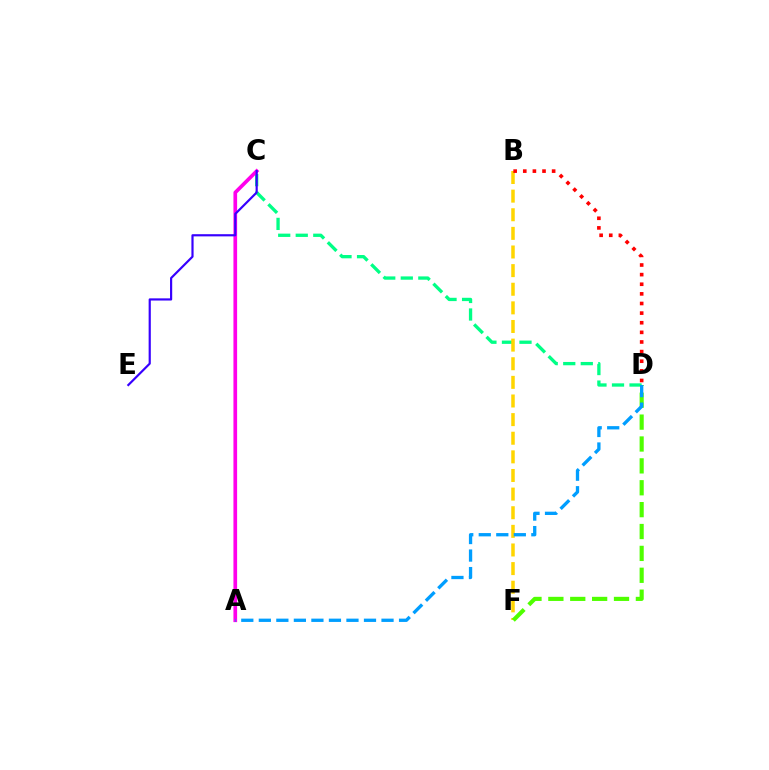{('C', 'D'): [{'color': '#00ff86', 'line_style': 'dashed', 'thickness': 2.38}], ('B', 'F'): [{'color': '#ffd500', 'line_style': 'dashed', 'thickness': 2.53}], ('A', 'C'): [{'color': '#ff00ed', 'line_style': 'solid', 'thickness': 2.65}], ('D', 'F'): [{'color': '#4fff00', 'line_style': 'dashed', 'thickness': 2.97}], ('C', 'E'): [{'color': '#3700ff', 'line_style': 'solid', 'thickness': 1.57}], ('A', 'D'): [{'color': '#009eff', 'line_style': 'dashed', 'thickness': 2.38}], ('B', 'D'): [{'color': '#ff0000', 'line_style': 'dotted', 'thickness': 2.61}]}